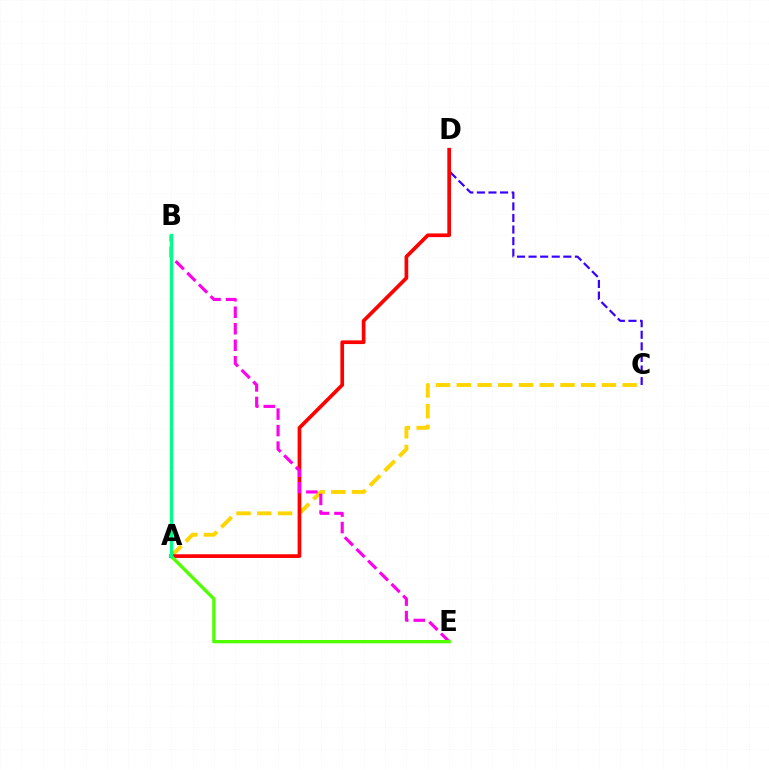{('A', 'C'): [{'color': '#ffd500', 'line_style': 'dashed', 'thickness': 2.82}], ('C', 'D'): [{'color': '#3700ff', 'line_style': 'dashed', 'thickness': 1.57}], ('A', 'D'): [{'color': '#ff0000', 'line_style': 'solid', 'thickness': 2.66}], ('B', 'E'): [{'color': '#ff00ed', 'line_style': 'dashed', 'thickness': 2.24}], ('A', 'E'): [{'color': '#4fff00', 'line_style': 'solid', 'thickness': 2.39}], ('A', 'B'): [{'color': '#009eff', 'line_style': 'dashed', 'thickness': 2.09}, {'color': '#00ff86', 'line_style': 'solid', 'thickness': 2.34}]}